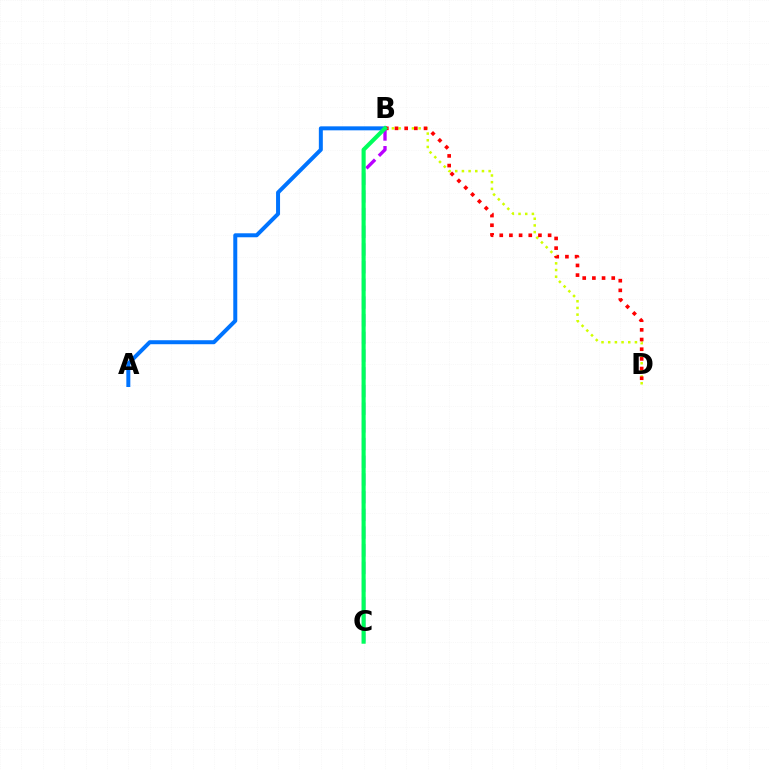{('A', 'B'): [{'color': '#0074ff', 'line_style': 'solid', 'thickness': 2.87}], ('B', 'D'): [{'color': '#d1ff00', 'line_style': 'dotted', 'thickness': 1.82}, {'color': '#ff0000', 'line_style': 'dotted', 'thickness': 2.63}], ('B', 'C'): [{'color': '#b900ff', 'line_style': 'dashed', 'thickness': 2.4}, {'color': '#00ff5c', 'line_style': 'solid', 'thickness': 2.96}]}